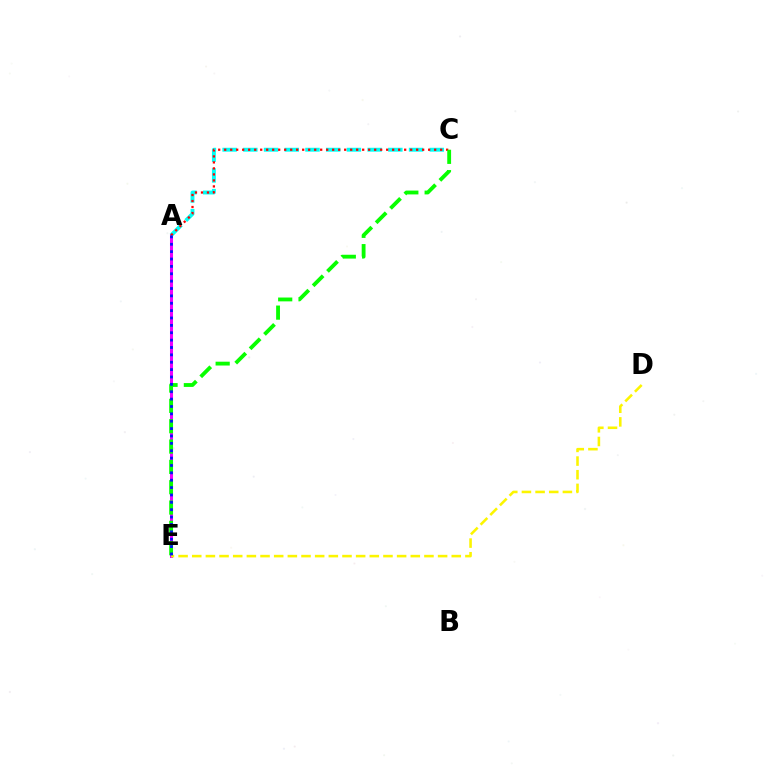{('A', 'E'): [{'color': '#ee00ff', 'line_style': 'solid', 'thickness': 2.18}, {'color': '#0010ff', 'line_style': 'dotted', 'thickness': 2.0}], ('A', 'C'): [{'color': '#00fff6', 'line_style': 'dashed', 'thickness': 2.81}, {'color': '#ff0000', 'line_style': 'dotted', 'thickness': 1.63}], ('D', 'E'): [{'color': '#fcf500', 'line_style': 'dashed', 'thickness': 1.86}], ('C', 'E'): [{'color': '#08ff00', 'line_style': 'dashed', 'thickness': 2.76}]}